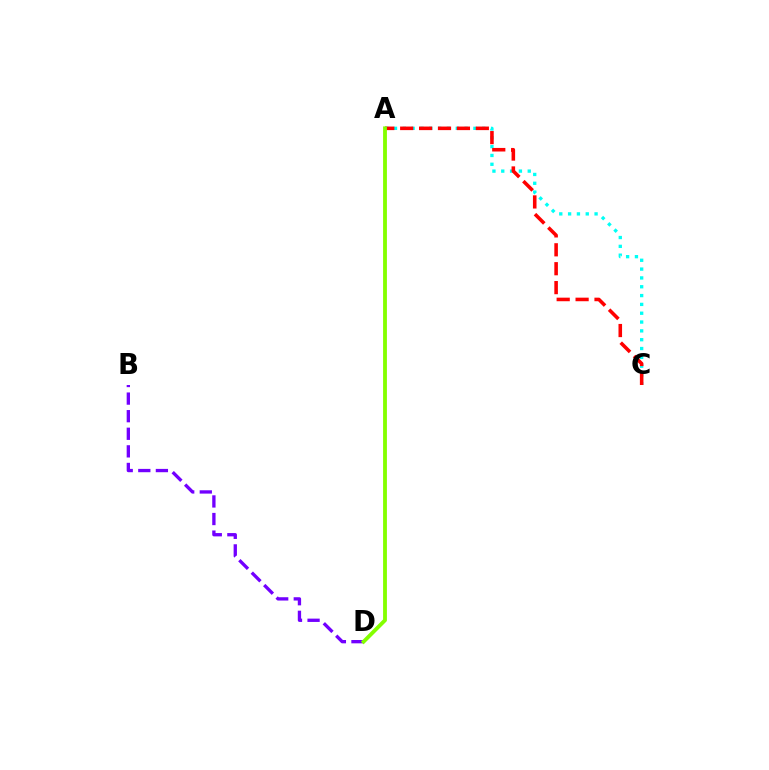{('B', 'D'): [{'color': '#7200ff', 'line_style': 'dashed', 'thickness': 2.39}], ('A', 'C'): [{'color': '#00fff6', 'line_style': 'dotted', 'thickness': 2.4}, {'color': '#ff0000', 'line_style': 'dashed', 'thickness': 2.57}], ('A', 'D'): [{'color': '#84ff00', 'line_style': 'solid', 'thickness': 2.75}]}